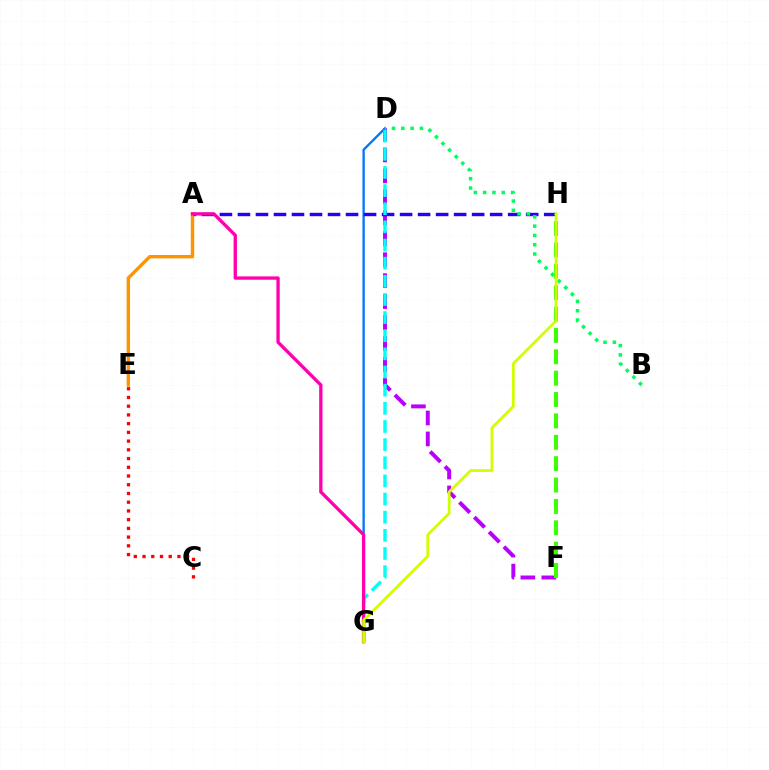{('D', 'F'): [{'color': '#b900ff', 'line_style': 'dashed', 'thickness': 2.85}], ('A', 'E'): [{'color': '#ff9400', 'line_style': 'solid', 'thickness': 2.45}], ('D', 'G'): [{'color': '#0074ff', 'line_style': 'solid', 'thickness': 1.66}, {'color': '#00fff6', 'line_style': 'dashed', 'thickness': 2.46}], ('C', 'E'): [{'color': '#ff0000', 'line_style': 'dotted', 'thickness': 2.37}], ('A', 'H'): [{'color': '#2500ff', 'line_style': 'dashed', 'thickness': 2.45}], ('B', 'D'): [{'color': '#00ff5c', 'line_style': 'dotted', 'thickness': 2.53}], ('A', 'G'): [{'color': '#ff00ac', 'line_style': 'solid', 'thickness': 2.39}], ('F', 'H'): [{'color': '#3dff00', 'line_style': 'dashed', 'thickness': 2.9}], ('G', 'H'): [{'color': '#d1ff00', 'line_style': 'solid', 'thickness': 1.98}]}